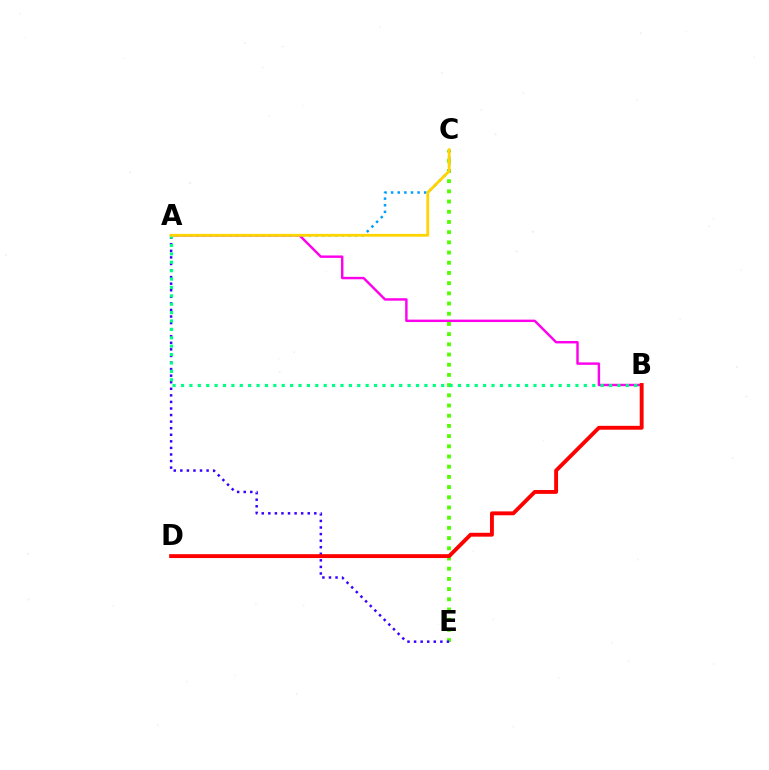{('A', 'B'): [{'color': '#ff00ed', 'line_style': 'solid', 'thickness': 1.75}, {'color': '#00ff86', 'line_style': 'dotted', 'thickness': 2.28}], ('C', 'E'): [{'color': '#4fff00', 'line_style': 'dotted', 'thickness': 2.77}], ('A', 'E'): [{'color': '#3700ff', 'line_style': 'dotted', 'thickness': 1.78}], ('B', 'D'): [{'color': '#ff0000', 'line_style': 'solid', 'thickness': 2.79}], ('A', 'C'): [{'color': '#009eff', 'line_style': 'dotted', 'thickness': 1.8}, {'color': '#ffd500', 'line_style': 'solid', 'thickness': 2.02}]}